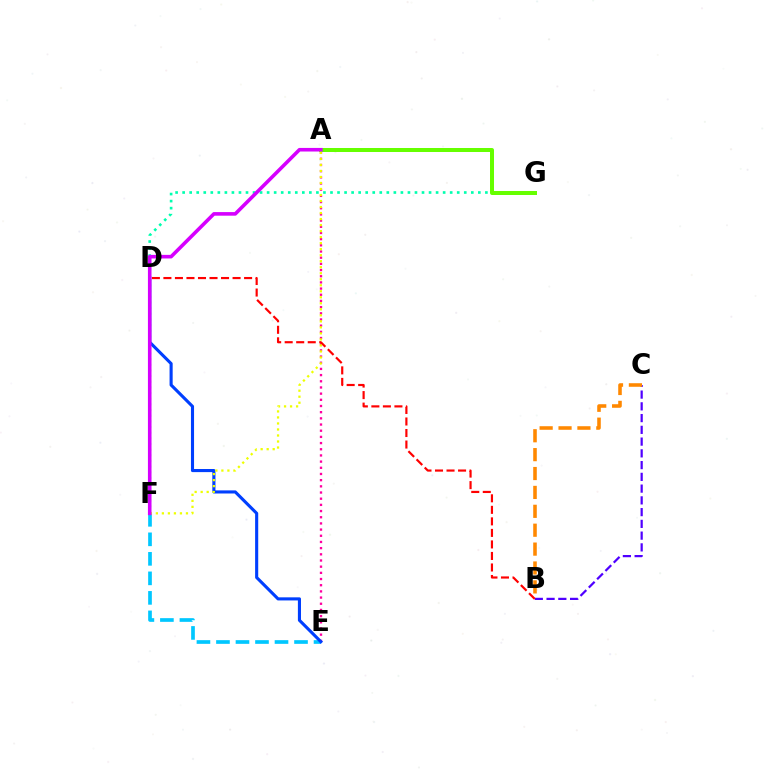{('D', 'G'): [{'color': '#00ffaf', 'line_style': 'dotted', 'thickness': 1.91}], ('A', 'E'): [{'color': '#ff00a0', 'line_style': 'dotted', 'thickness': 1.68}], ('A', 'G'): [{'color': '#66ff00', 'line_style': 'solid', 'thickness': 2.88}], ('B', 'C'): [{'color': '#4f00ff', 'line_style': 'dashed', 'thickness': 1.6}, {'color': '#ff8800', 'line_style': 'dashed', 'thickness': 2.57}], ('E', 'F'): [{'color': '#00c7ff', 'line_style': 'dashed', 'thickness': 2.65}], ('B', 'D'): [{'color': '#ff0000', 'line_style': 'dashed', 'thickness': 1.57}], ('D', 'E'): [{'color': '#003fff', 'line_style': 'solid', 'thickness': 2.24}], ('A', 'F'): [{'color': '#eeff00', 'line_style': 'dotted', 'thickness': 1.63}, {'color': '#d600ff', 'line_style': 'solid', 'thickness': 2.59}], ('D', 'F'): [{'color': '#00ff27', 'line_style': 'dotted', 'thickness': 1.54}]}